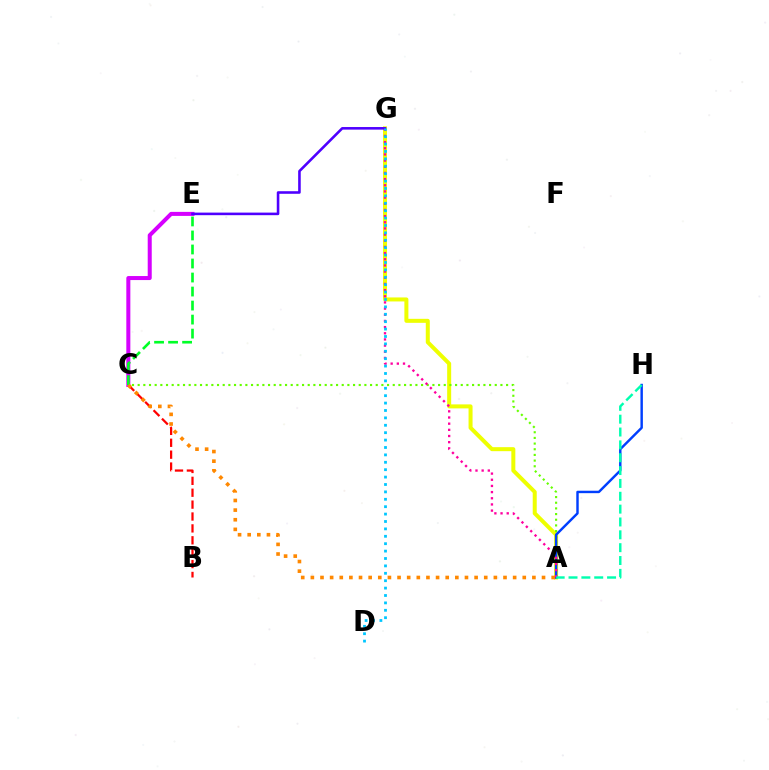{('A', 'G'): [{'color': '#eeff00', 'line_style': 'solid', 'thickness': 2.89}, {'color': '#ff00a0', 'line_style': 'dotted', 'thickness': 1.68}], ('A', 'C'): [{'color': '#66ff00', 'line_style': 'dotted', 'thickness': 1.54}, {'color': '#ff8800', 'line_style': 'dotted', 'thickness': 2.62}], ('A', 'H'): [{'color': '#003fff', 'line_style': 'solid', 'thickness': 1.75}, {'color': '#00ffaf', 'line_style': 'dashed', 'thickness': 1.75}], ('B', 'C'): [{'color': '#ff0000', 'line_style': 'dashed', 'thickness': 1.62}], ('C', 'E'): [{'color': '#d600ff', 'line_style': 'solid', 'thickness': 2.9}, {'color': '#00ff27', 'line_style': 'dashed', 'thickness': 1.9}], ('E', 'G'): [{'color': '#4f00ff', 'line_style': 'solid', 'thickness': 1.86}], ('D', 'G'): [{'color': '#00c7ff', 'line_style': 'dotted', 'thickness': 2.01}]}